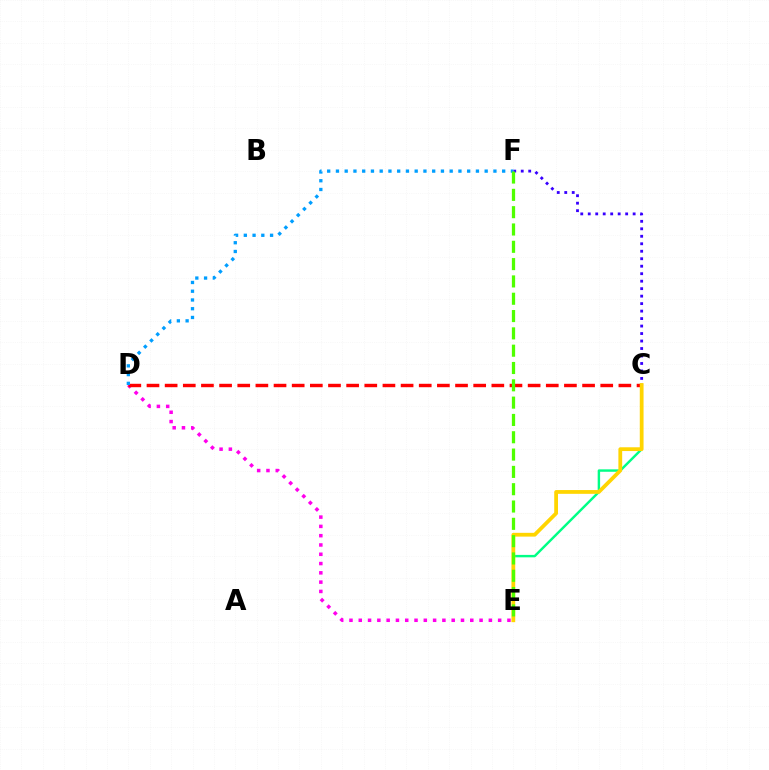{('C', 'E'): [{'color': '#00ff86', 'line_style': 'solid', 'thickness': 1.75}, {'color': '#ffd500', 'line_style': 'solid', 'thickness': 2.72}], ('C', 'F'): [{'color': '#3700ff', 'line_style': 'dotted', 'thickness': 2.03}], ('D', 'E'): [{'color': '#ff00ed', 'line_style': 'dotted', 'thickness': 2.52}], ('C', 'D'): [{'color': '#ff0000', 'line_style': 'dashed', 'thickness': 2.47}], ('D', 'F'): [{'color': '#009eff', 'line_style': 'dotted', 'thickness': 2.38}], ('E', 'F'): [{'color': '#4fff00', 'line_style': 'dashed', 'thickness': 2.35}]}